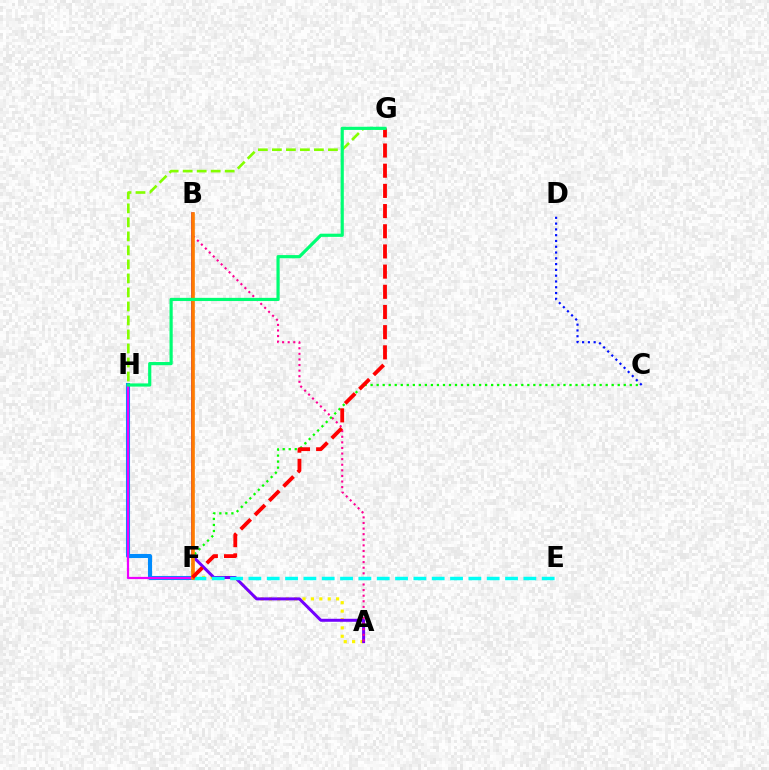{('A', 'F'): [{'color': '#fcf500', 'line_style': 'dotted', 'thickness': 2.28}], ('C', 'D'): [{'color': '#0010ff', 'line_style': 'dotted', 'thickness': 1.57}], ('A', 'B'): [{'color': '#7200ff', 'line_style': 'solid', 'thickness': 2.16}, {'color': '#ff0094', 'line_style': 'dotted', 'thickness': 1.52}], ('F', 'H'): [{'color': '#008cff', 'line_style': 'solid', 'thickness': 2.93}, {'color': '#ee00ff', 'line_style': 'solid', 'thickness': 1.6}], ('C', 'F'): [{'color': '#08ff00', 'line_style': 'dotted', 'thickness': 1.64}], ('E', 'F'): [{'color': '#00fff6', 'line_style': 'dashed', 'thickness': 2.49}], ('B', 'F'): [{'color': '#ff7c00', 'line_style': 'solid', 'thickness': 2.63}], ('F', 'G'): [{'color': '#ff0000', 'line_style': 'dashed', 'thickness': 2.74}], ('G', 'H'): [{'color': '#84ff00', 'line_style': 'dashed', 'thickness': 1.9}, {'color': '#00ff74', 'line_style': 'solid', 'thickness': 2.29}]}